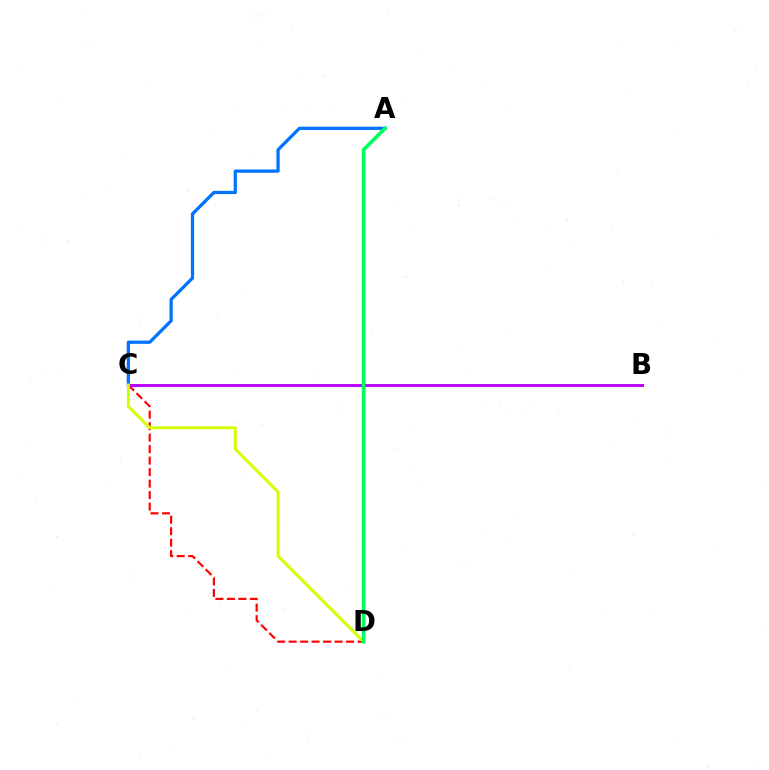{('C', 'D'): [{'color': '#ff0000', 'line_style': 'dashed', 'thickness': 1.56}, {'color': '#d1ff00', 'line_style': 'solid', 'thickness': 2.1}], ('B', 'C'): [{'color': '#b900ff', 'line_style': 'solid', 'thickness': 2.11}], ('A', 'C'): [{'color': '#0074ff', 'line_style': 'solid', 'thickness': 2.34}], ('A', 'D'): [{'color': '#00ff5c', 'line_style': 'solid', 'thickness': 2.64}]}